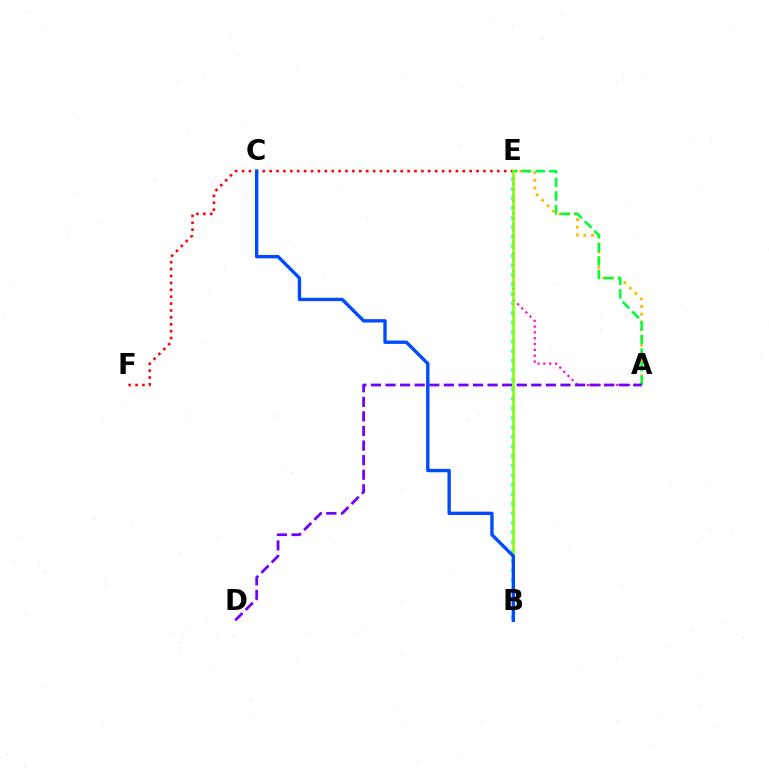{('B', 'E'): [{'color': '#00fff6', 'line_style': 'dotted', 'thickness': 2.59}, {'color': '#84ff00', 'line_style': 'solid', 'thickness': 1.86}], ('A', 'E'): [{'color': '#ff00cf', 'line_style': 'dotted', 'thickness': 1.59}, {'color': '#ffbd00', 'line_style': 'dotted', 'thickness': 2.09}, {'color': '#00ff39', 'line_style': 'dashed', 'thickness': 1.85}], ('E', 'F'): [{'color': '#ff0000', 'line_style': 'dotted', 'thickness': 1.87}], ('A', 'D'): [{'color': '#7200ff', 'line_style': 'dashed', 'thickness': 1.98}], ('B', 'C'): [{'color': '#004bff', 'line_style': 'solid', 'thickness': 2.43}]}